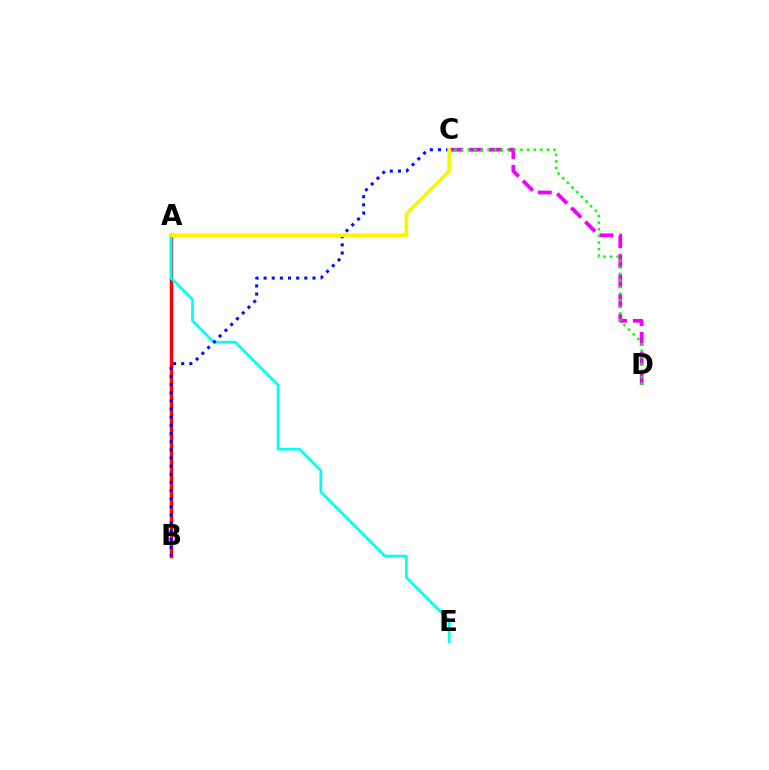{('A', 'B'): [{'color': '#ff0000', 'line_style': 'solid', 'thickness': 2.46}], ('A', 'E'): [{'color': '#00fff6', 'line_style': 'solid', 'thickness': 1.97}], ('C', 'D'): [{'color': '#ee00ff', 'line_style': 'dashed', 'thickness': 2.69}, {'color': '#08ff00', 'line_style': 'dotted', 'thickness': 1.79}], ('B', 'C'): [{'color': '#0010ff', 'line_style': 'dotted', 'thickness': 2.21}], ('A', 'C'): [{'color': '#fcf500', 'line_style': 'solid', 'thickness': 2.61}]}